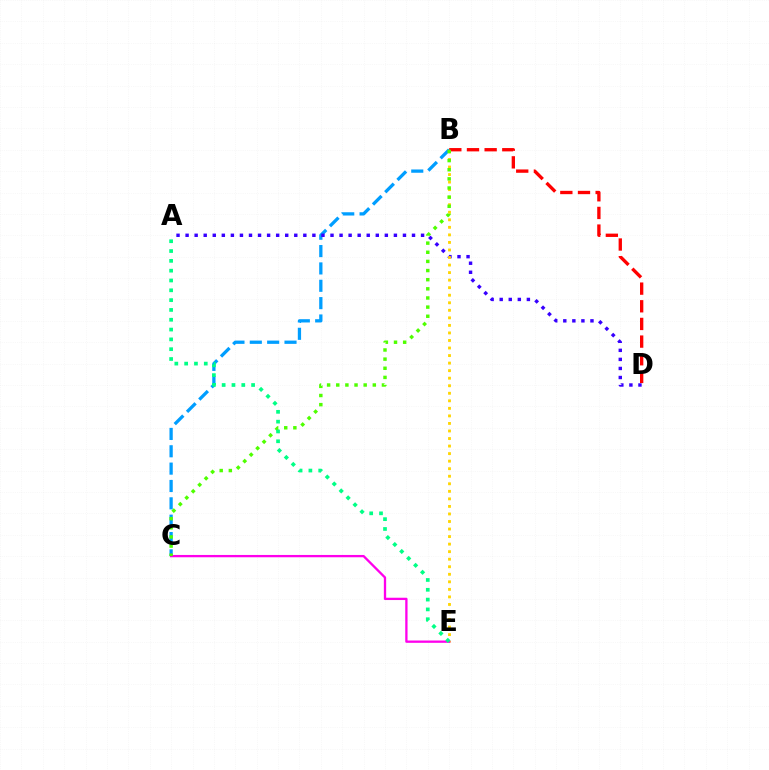{('B', 'D'): [{'color': '#ff0000', 'line_style': 'dashed', 'thickness': 2.4}], ('B', 'C'): [{'color': '#009eff', 'line_style': 'dashed', 'thickness': 2.36}, {'color': '#4fff00', 'line_style': 'dotted', 'thickness': 2.48}], ('A', 'D'): [{'color': '#3700ff', 'line_style': 'dotted', 'thickness': 2.46}], ('B', 'E'): [{'color': '#ffd500', 'line_style': 'dotted', 'thickness': 2.05}], ('C', 'E'): [{'color': '#ff00ed', 'line_style': 'solid', 'thickness': 1.66}], ('A', 'E'): [{'color': '#00ff86', 'line_style': 'dotted', 'thickness': 2.67}]}